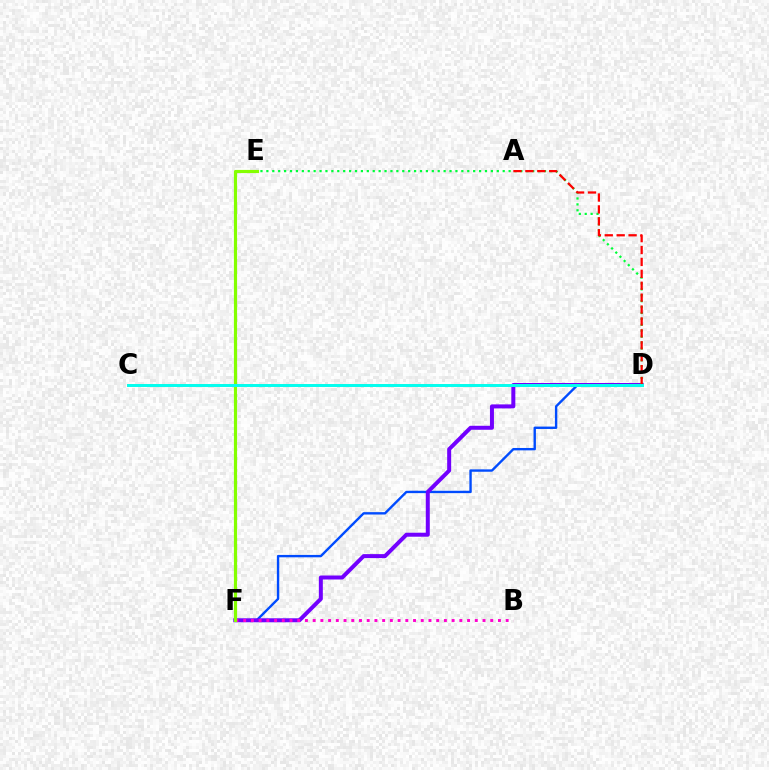{('D', 'F'): [{'color': '#004bff', 'line_style': 'solid', 'thickness': 1.71}, {'color': '#7200ff', 'line_style': 'solid', 'thickness': 2.87}], ('D', 'E'): [{'color': '#00ff39', 'line_style': 'dotted', 'thickness': 1.61}], ('A', 'D'): [{'color': '#ff0000', 'line_style': 'dashed', 'thickness': 1.62}], ('B', 'F'): [{'color': '#ff00cf', 'line_style': 'dotted', 'thickness': 2.1}], ('E', 'F'): [{'color': '#84ff00', 'line_style': 'solid', 'thickness': 2.28}], ('C', 'D'): [{'color': '#ffbd00', 'line_style': 'solid', 'thickness': 2.12}, {'color': '#00fff6', 'line_style': 'solid', 'thickness': 2.09}]}